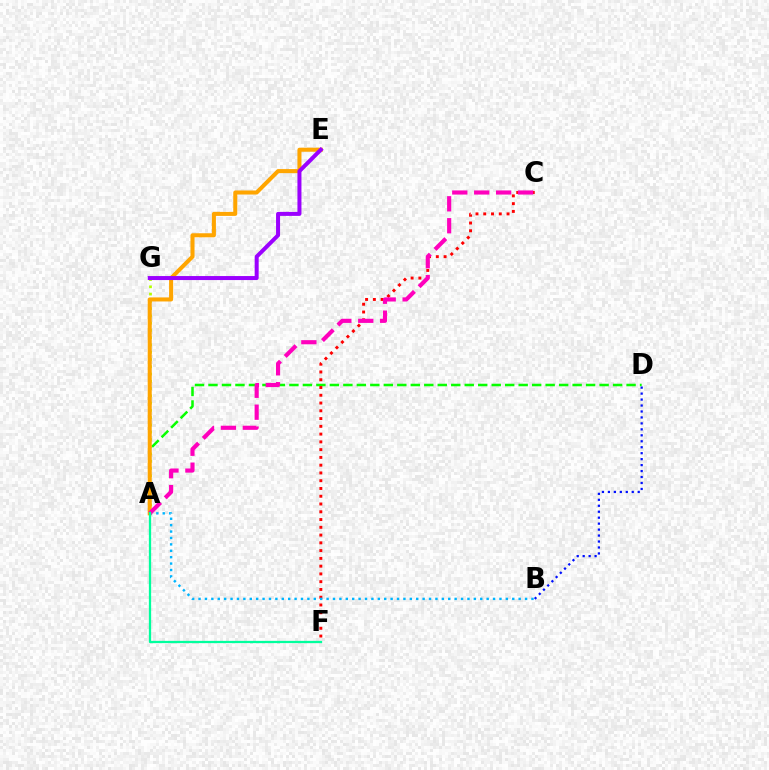{('A', 'D'): [{'color': '#08ff00', 'line_style': 'dashed', 'thickness': 1.83}], ('A', 'G'): [{'color': '#b3ff00', 'line_style': 'dotted', 'thickness': 1.97}], ('C', 'F'): [{'color': '#ff0000', 'line_style': 'dotted', 'thickness': 2.11}], ('A', 'E'): [{'color': '#ffa500', 'line_style': 'solid', 'thickness': 2.91}], ('A', 'B'): [{'color': '#00b5ff', 'line_style': 'dotted', 'thickness': 1.74}], ('A', 'C'): [{'color': '#ff00bd', 'line_style': 'dashed', 'thickness': 2.98}], ('B', 'D'): [{'color': '#0010ff', 'line_style': 'dotted', 'thickness': 1.62}], ('A', 'F'): [{'color': '#00ff9d', 'line_style': 'solid', 'thickness': 1.64}], ('E', 'G'): [{'color': '#9b00ff', 'line_style': 'solid', 'thickness': 2.88}]}